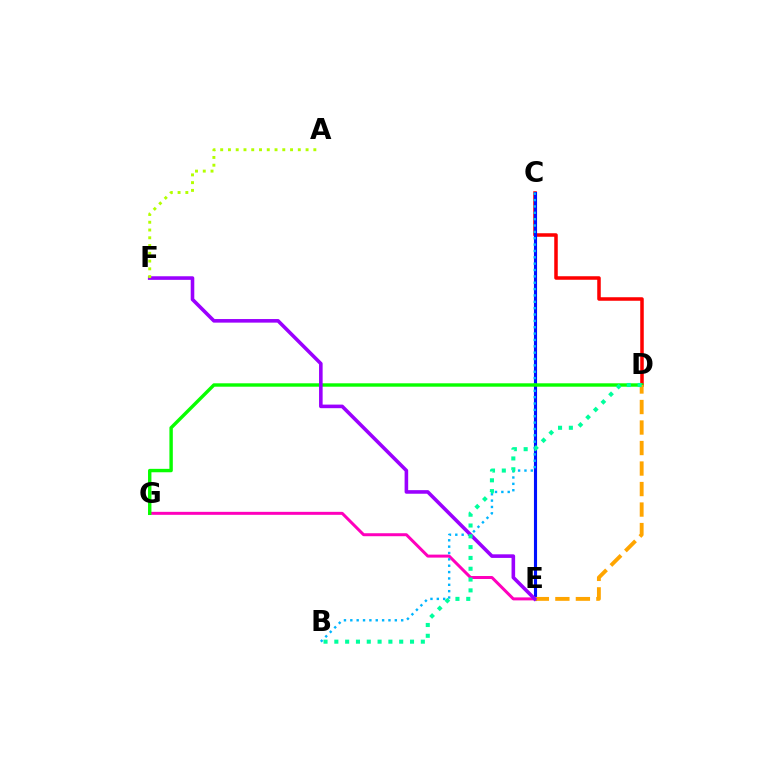{('C', 'D'): [{'color': '#ff0000', 'line_style': 'solid', 'thickness': 2.53}], ('C', 'E'): [{'color': '#0010ff', 'line_style': 'solid', 'thickness': 2.24}], ('E', 'G'): [{'color': '#ff00bd', 'line_style': 'solid', 'thickness': 2.15}], ('B', 'C'): [{'color': '#00b5ff', 'line_style': 'dotted', 'thickness': 1.73}], ('D', 'G'): [{'color': '#08ff00', 'line_style': 'solid', 'thickness': 2.45}], ('D', 'E'): [{'color': '#ffa500', 'line_style': 'dashed', 'thickness': 2.79}], ('E', 'F'): [{'color': '#9b00ff', 'line_style': 'solid', 'thickness': 2.58}], ('A', 'F'): [{'color': '#b3ff00', 'line_style': 'dotted', 'thickness': 2.11}], ('B', 'D'): [{'color': '#00ff9d', 'line_style': 'dotted', 'thickness': 2.94}]}